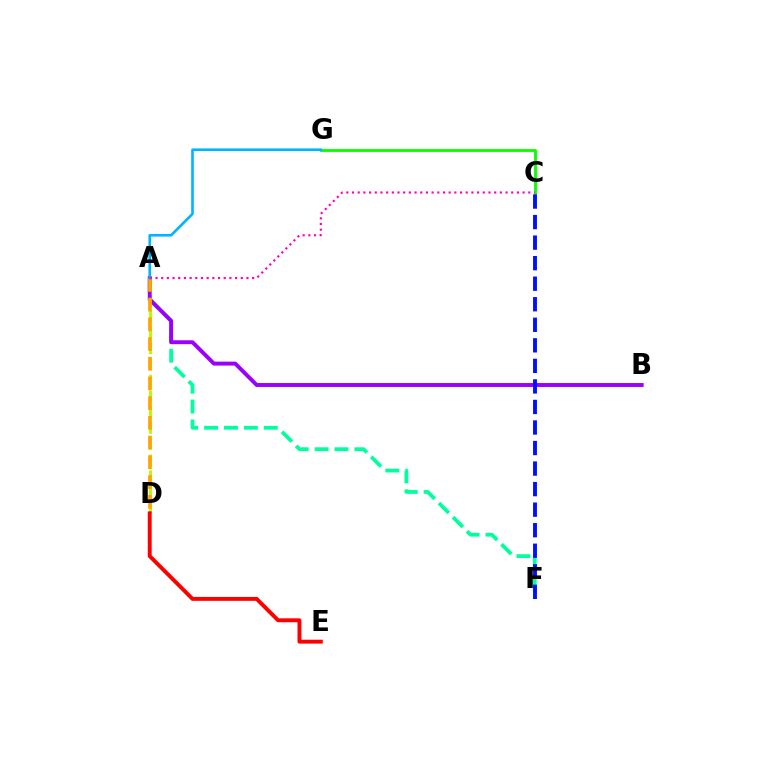{('C', 'G'): [{'color': '#08ff00', 'line_style': 'solid', 'thickness': 2.05}], ('A', 'D'): [{'color': '#b3ff00', 'line_style': 'dashed', 'thickness': 2.17}, {'color': '#ffa500', 'line_style': 'dashed', 'thickness': 2.68}], ('A', 'F'): [{'color': '#00ff9d', 'line_style': 'dashed', 'thickness': 2.7}], ('A', 'B'): [{'color': '#9b00ff', 'line_style': 'solid', 'thickness': 2.83}], ('D', 'E'): [{'color': '#ff0000', 'line_style': 'solid', 'thickness': 2.81}], ('C', 'F'): [{'color': '#0010ff', 'line_style': 'dashed', 'thickness': 2.79}], ('A', 'G'): [{'color': '#00b5ff', 'line_style': 'solid', 'thickness': 1.89}], ('A', 'C'): [{'color': '#ff00bd', 'line_style': 'dotted', 'thickness': 1.54}]}